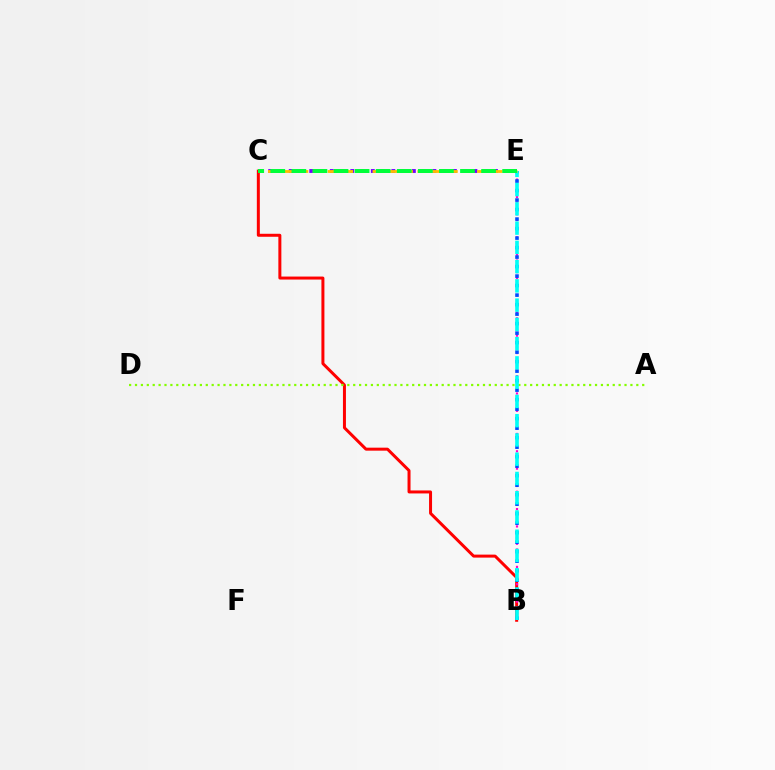{('B', 'C'): [{'color': '#ff0000', 'line_style': 'solid', 'thickness': 2.16}], ('C', 'E'): [{'color': '#7200ff', 'line_style': 'dotted', 'thickness': 2.79}, {'color': '#ffbd00', 'line_style': 'dashed', 'thickness': 2.03}, {'color': '#00ff39', 'line_style': 'dashed', 'thickness': 2.86}], ('B', 'E'): [{'color': '#ff00cf', 'line_style': 'dotted', 'thickness': 1.57}, {'color': '#004bff', 'line_style': 'dotted', 'thickness': 2.58}, {'color': '#00fff6', 'line_style': 'dashed', 'thickness': 2.62}], ('A', 'D'): [{'color': '#84ff00', 'line_style': 'dotted', 'thickness': 1.6}]}